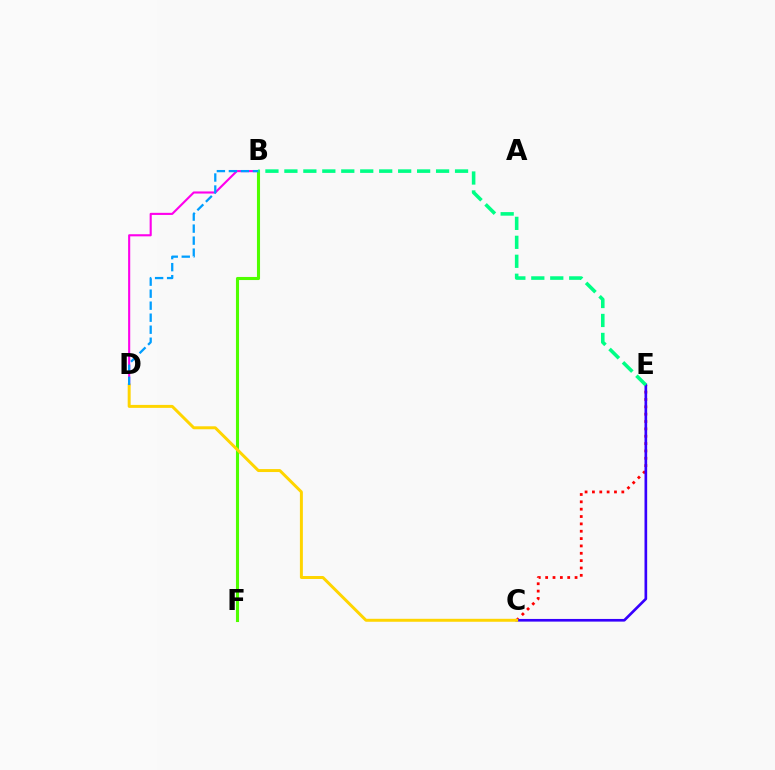{('B', 'D'): [{'color': '#ff00ed', 'line_style': 'solid', 'thickness': 1.52}, {'color': '#009eff', 'line_style': 'dashed', 'thickness': 1.63}], ('C', 'E'): [{'color': '#ff0000', 'line_style': 'dotted', 'thickness': 2.0}, {'color': '#3700ff', 'line_style': 'solid', 'thickness': 1.92}], ('B', 'F'): [{'color': '#4fff00', 'line_style': 'solid', 'thickness': 2.23}], ('C', 'D'): [{'color': '#ffd500', 'line_style': 'solid', 'thickness': 2.14}], ('B', 'E'): [{'color': '#00ff86', 'line_style': 'dashed', 'thickness': 2.58}]}